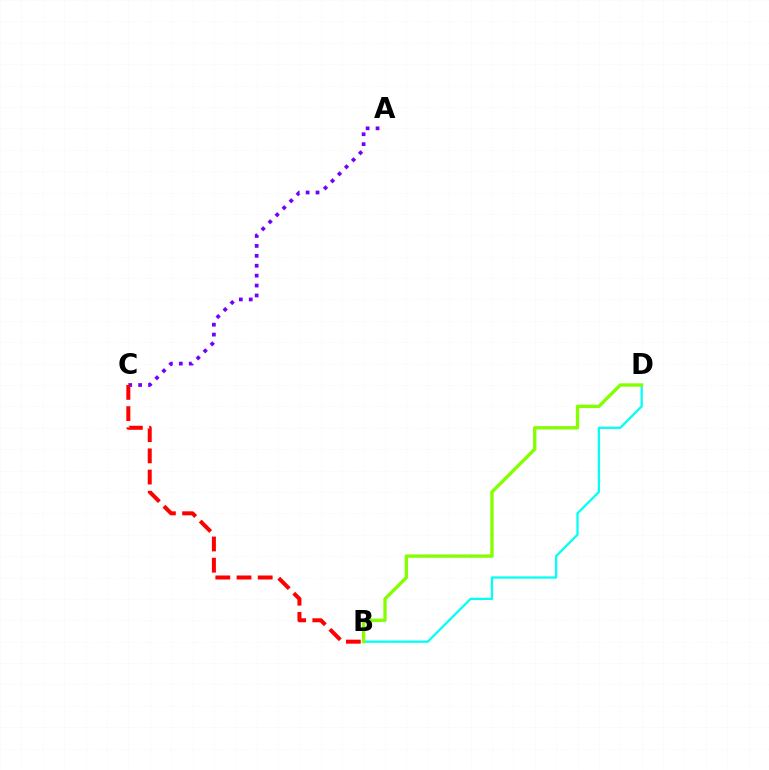{('B', 'D'): [{'color': '#00fff6', 'line_style': 'solid', 'thickness': 1.62}, {'color': '#84ff00', 'line_style': 'solid', 'thickness': 2.4}], ('A', 'C'): [{'color': '#7200ff', 'line_style': 'dotted', 'thickness': 2.69}], ('B', 'C'): [{'color': '#ff0000', 'line_style': 'dashed', 'thickness': 2.88}]}